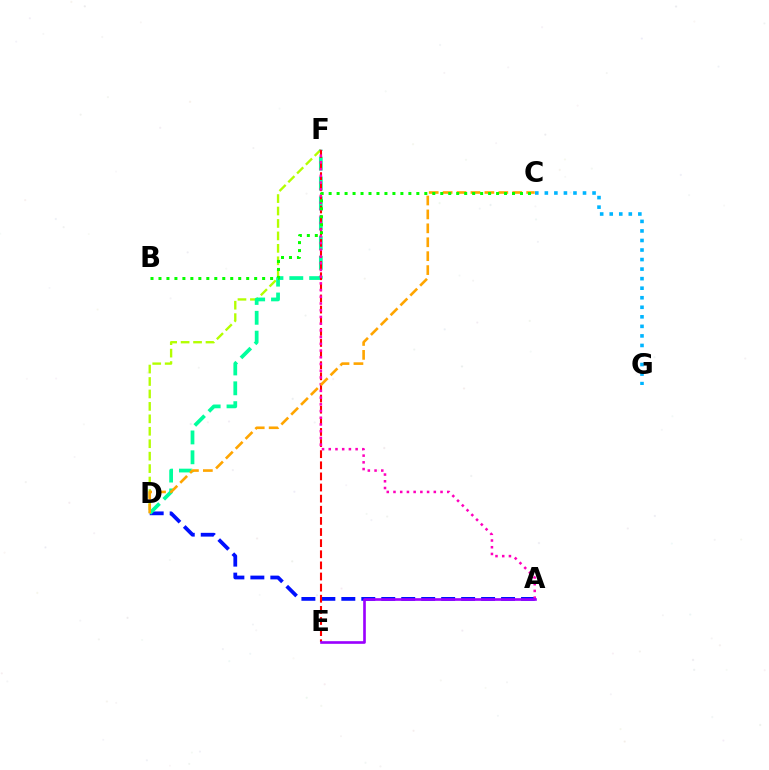{('A', 'D'): [{'color': '#0010ff', 'line_style': 'dashed', 'thickness': 2.71}], ('D', 'F'): [{'color': '#b3ff00', 'line_style': 'dashed', 'thickness': 1.69}, {'color': '#00ff9d', 'line_style': 'dashed', 'thickness': 2.7}], ('C', 'G'): [{'color': '#00b5ff', 'line_style': 'dotted', 'thickness': 2.59}], ('E', 'F'): [{'color': '#ff0000', 'line_style': 'dashed', 'thickness': 1.51}], ('A', 'F'): [{'color': '#ff00bd', 'line_style': 'dotted', 'thickness': 1.83}], ('C', 'D'): [{'color': '#ffa500', 'line_style': 'dashed', 'thickness': 1.89}], ('A', 'E'): [{'color': '#9b00ff', 'line_style': 'solid', 'thickness': 1.9}], ('B', 'C'): [{'color': '#08ff00', 'line_style': 'dotted', 'thickness': 2.17}]}